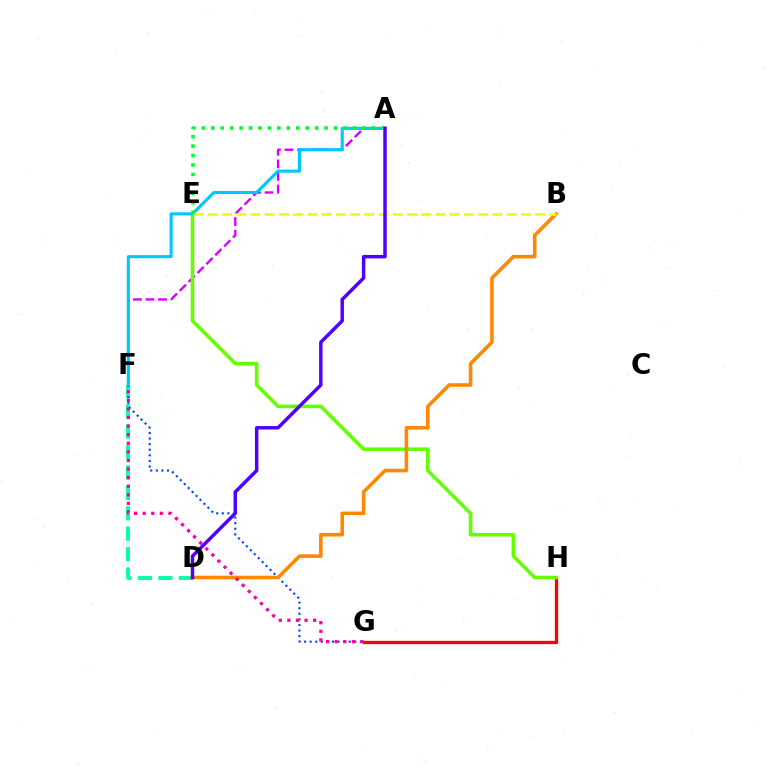{('A', 'F'): [{'color': '#d600ff', 'line_style': 'dashed', 'thickness': 1.71}, {'color': '#00c7ff', 'line_style': 'solid', 'thickness': 2.24}], ('G', 'H'): [{'color': '#ff0000', 'line_style': 'solid', 'thickness': 2.38}], ('D', 'F'): [{'color': '#00ffaf', 'line_style': 'dashed', 'thickness': 2.78}], ('E', 'H'): [{'color': '#66ff00', 'line_style': 'solid', 'thickness': 2.59}], ('F', 'G'): [{'color': '#003fff', 'line_style': 'dotted', 'thickness': 1.52}, {'color': '#ff00a0', 'line_style': 'dotted', 'thickness': 2.33}], ('B', 'D'): [{'color': '#ff8800', 'line_style': 'solid', 'thickness': 2.58}], ('B', 'E'): [{'color': '#eeff00', 'line_style': 'dashed', 'thickness': 1.93}], ('A', 'E'): [{'color': '#00ff27', 'line_style': 'dotted', 'thickness': 2.57}], ('A', 'D'): [{'color': '#4f00ff', 'line_style': 'solid', 'thickness': 2.49}]}